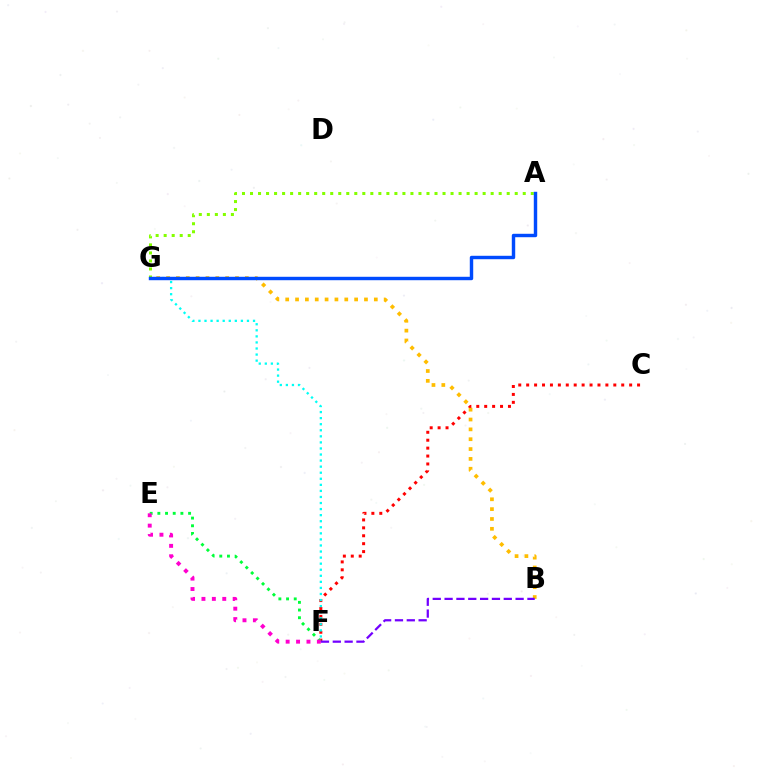{('C', 'F'): [{'color': '#ff0000', 'line_style': 'dotted', 'thickness': 2.15}], ('F', 'G'): [{'color': '#00fff6', 'line_style': 'dotted', 'thickness': 1.65}], ('B', 'G'): [{'color': '#ffbd00', 'line_style': 'dotted', 'thickness': 2.68}], ('A', 'G'): [{'color': '#84ff00', 'line_style': 'dotted', 'thickness': 2.18}, {'color': '#004bff', 'line_style': 'solid', 'thickness': 2.46}], ('E', 'F'): [{'color': '#00ff39', 'line_style': 'dotted', 'thickness': 2.09}, {'color': '#ff00cf', 'line_style': 'dotted', 'thickness': 2.83}], ('B', 'F'): [{'color': '#7200ff', 'line_style': 'dashed', 'thickness': 1.61}]}